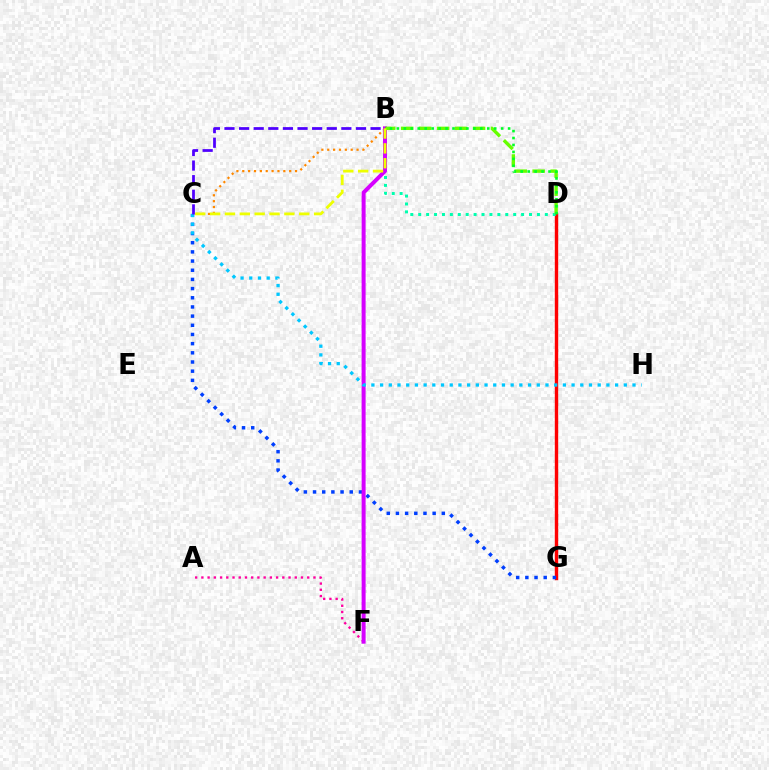{('D', 'G'): [{'color': '#ff0000', 'line_style': 'solid', 'thickness': 2.45}], ('B', 'C'): [{'color': '#ff8800', 'line_style': 'dotted', 'thickness': 1.59}, {'color': '#4f00ff', 'line_style': 'dashed', 'thickness': 1.98}, {'color': '#eeff00', 'line_style': 'dashed', 'thickness': 2.02}], ('B', 'D'): [{'color': '#00ffaf', 'line_style': 'dotted', 'thickness': 2.15}, {'color': '#66ff00', 'line_style': 'dashed', 'thickness': 2.44}, {'color': '#00ff27', 'line_style': 'dotted', 'thickness': 1.89}], ('A', 'F'): [{'color': '#ff00a0', 'line_style': 'dotted', 'thickness': 1.69}], ('C', 'G'): [{'color': '#003fff', 'line_style': 'dotted', 'thickness': 2.49}], ('B', 'F'): [{'color': '#d600ff', 'line_style': 'solid', 'thickness': 2.87}], ('C', 'H'): [{'color': '#00c7ff', 'line_style': 'dotted', 'thickness': 2.36}]}